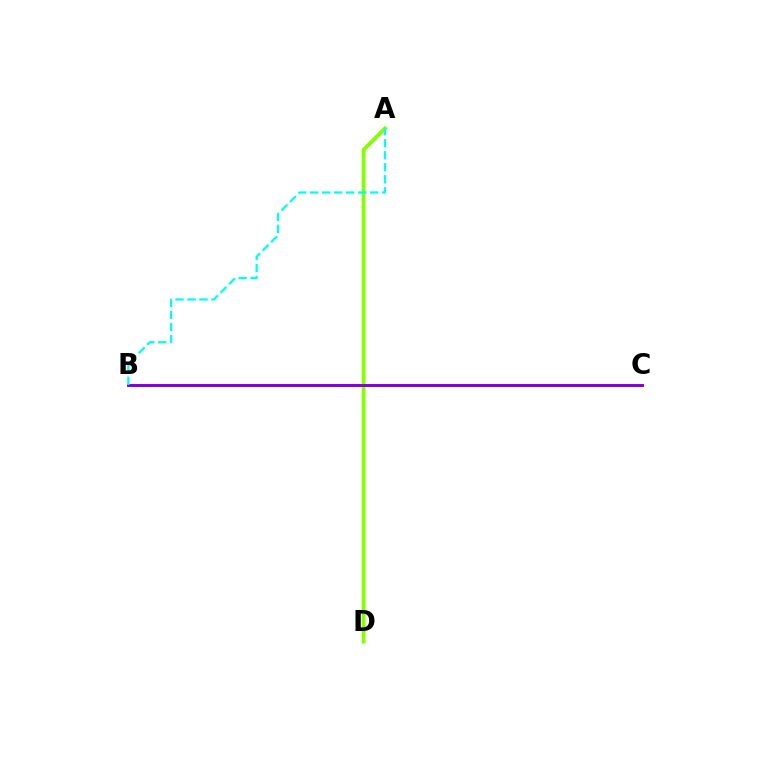{('A', 'D'): [{'color': '#84ff00', 'line_style': 'solid', 'thickness': 2.73}], ('B', 'C'): [{'color': '#ff0000', 'line_style': 'solid', 'thickness': 2.06}, {'color': '#7200ff', 'line_style': 'solid', 'thickness': 1.84}], ('A', 'B'): [{'color': '#00fff6', 'line_style': 'dashed', 'thickness': 1.63}]}